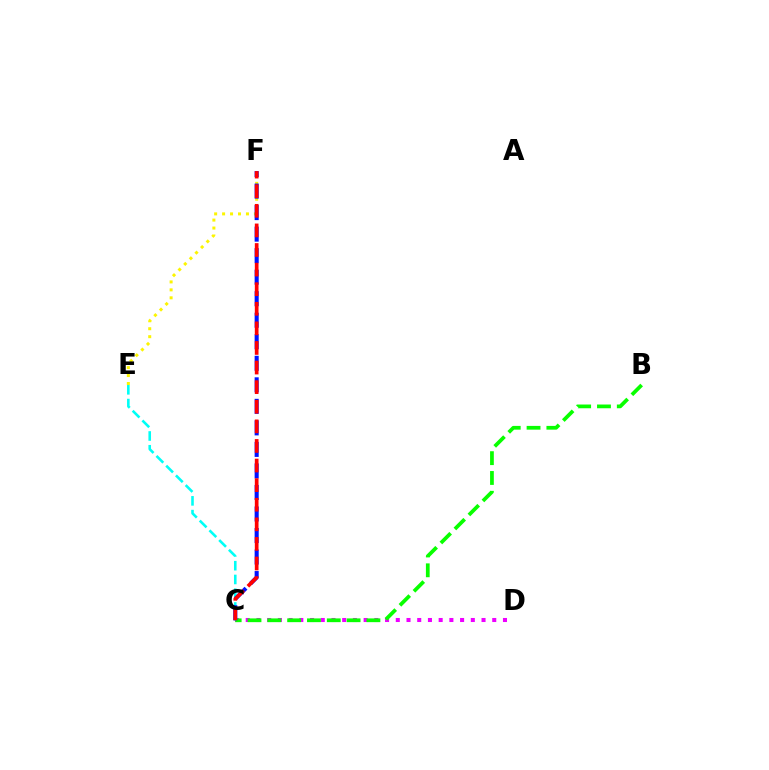{('E', 'F'): [{'color': '#fcf500', 'line_style': 'dotted', 'thickness': 2.16}], ('C', 'D'): [{'color': '#ee00ff', 'line_style': 'dotted', 'thickness': 2.91}], ('B', 'C'): [{'color': '#08ff00', 'line_style': 'dashed', 'thickness': 2.69}], ('C', 'E'): [{'color': '#00fff6', 'line_style': 'dashed', 'thickness': 1.87}], ('C', 'F'): [{'color': '#0010ff', 'line_style': 'dashed', 'thickness': 2.92}, {'color': '#ff0000', 'line_style': 'dashed', 'thickness': 2.66}]}